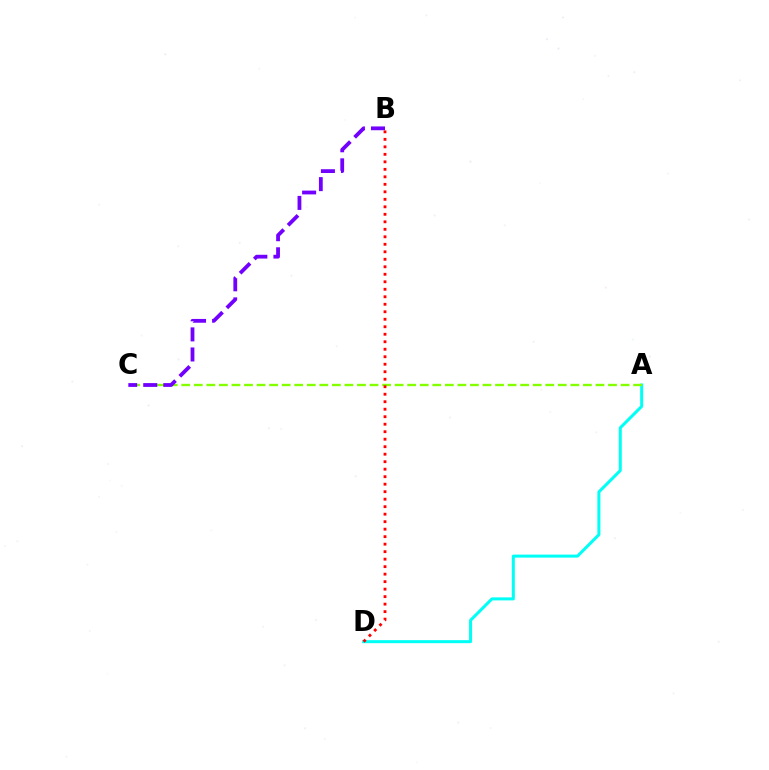{('A', 'D'): [{'color': '#00fff6', 'line_style': 'solid', 'thickness': 2.17}], ('A', 'C'): [{'color': '#84ff00', 'line_style': 'dashed', 'thickness': 1.71}], ('B', 'C'): [{'color': '#7200ff', 'line_style': 'dashed', 'thickness': 2.73}], ('B', 'D'): [{'color': '#ff0000', 'line_style': 'dotted', 'thickness': 2.04}]}